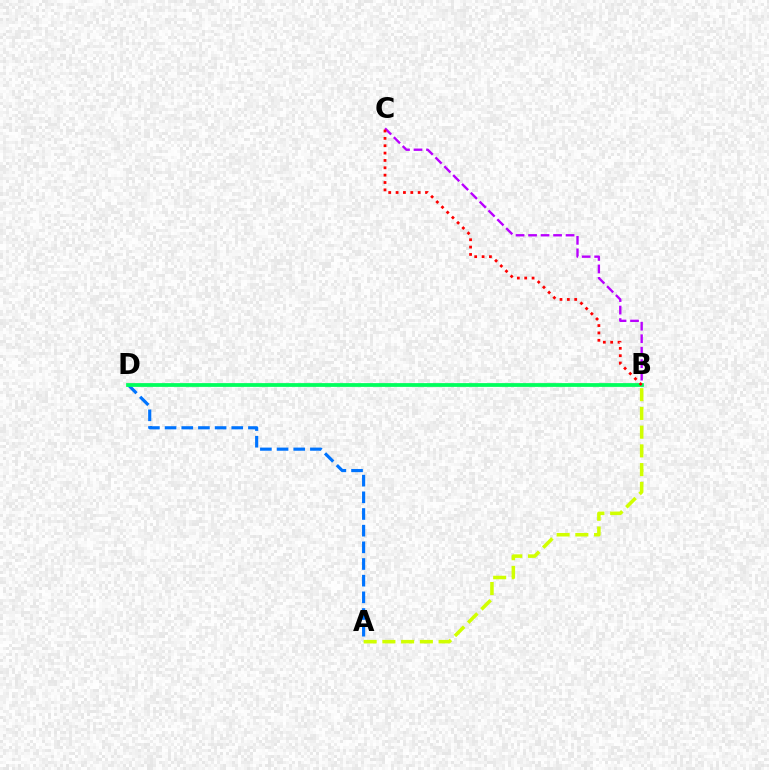{('B', 'C'): [{'color': '#b900ff', 'line_style': 'dashed', 'thickness': 1.7}, {'color': '#ff0000', 'line_style': 'dotted', 'thickness': 2.0}], ('A', 'D'): [{'color': '#0074ff', 'line_style': 'dashed', 'thickness': 2.26}], ('A', 'B'): [{'color': '#d1ff00', 'line_style': 'dashed', 'thickness': 2.55}], ('B', 'D'): [{'color': '#00ff5c', 'line_style': 'solid', 'thickness': 2.71}]}